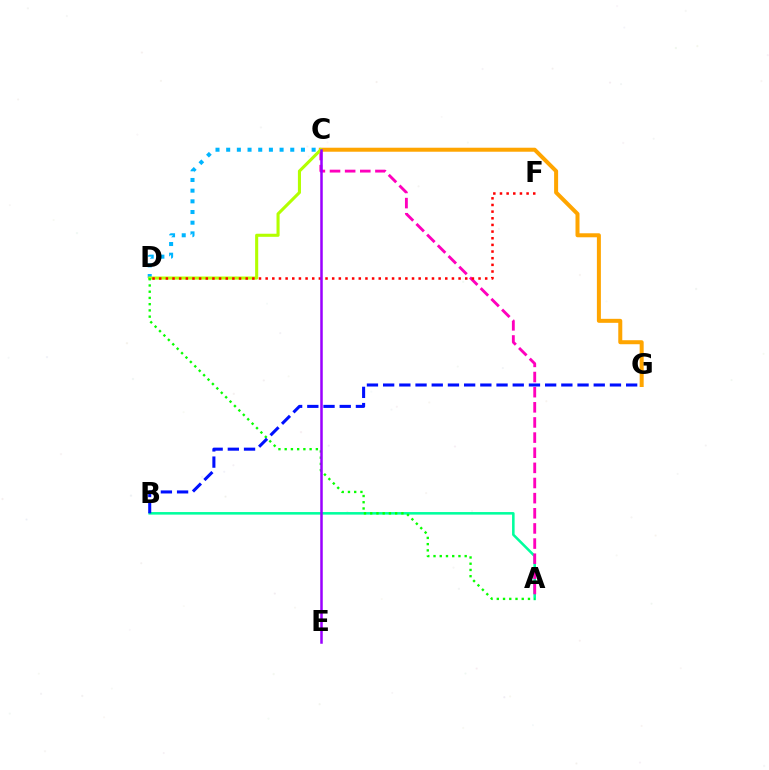{('C', 'G'): [{'color': '#ffa500', 'line_style': 'solid', 'thickness': 2.88}], ('A', 'B'): [{'color': '#00ff9d', 'line_style': 'solid', 'thickness': 1.84}], ('A', 'C'): [{'color': '#ff00bd', 'line_style': 'dashed', 'thickness': 2.06}], ('C', 'D'): [{'color': '#00b5ff', 'line_style': 'dotted', 'thickness': 2.9}, {'color': '#b3ff00', 'line_style': 'solid', 'thickness': 2.22}], ('D', 'F'): [{'color': '#ff0000', 'line_style': 'dotted', 'thickness': 1.81}], ('A', 'D'): [{'color': '#08ff00', 'line_style': 'dotted', 'thickness': 1.69}], ('B', 'G'): [{'color': '#0010ff', 'line_style': 'dashed', 'thickness': 2.2}], ('C', 'E'): [{'color': '#9b00ff', 'line_style': 'solid', 'thickness': 1.81}]}